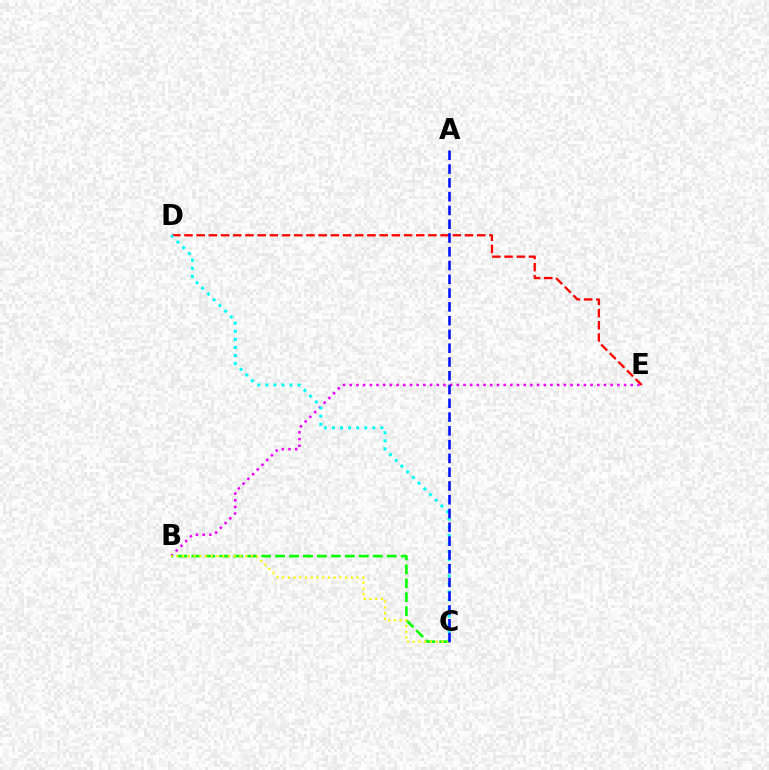{('B', 'E'): [{'color': '#ee00ff', 'line_style': 'dotted', 'thickness': 1.82}], ('B', 'C'): [{'color': '#08ff00', 'line_style': 'dashed', 'thickness': 1.9}, {'color': '#fcf500', 'line_style': 'dotted', 'thickness': 1.56}], ('D', 'E'): [{'color': '#ff0000', 'line_style': 'dashed', 'thickness': 1.66}], ('C', 'D'): [{'color': '#00fff6', 'line_style': 'dotted', 'thickness': 2.19}], ('A', 'C'): [{'color': '#0010ff', 'line_style': 'dashed', 'thickness': 1.87}]}